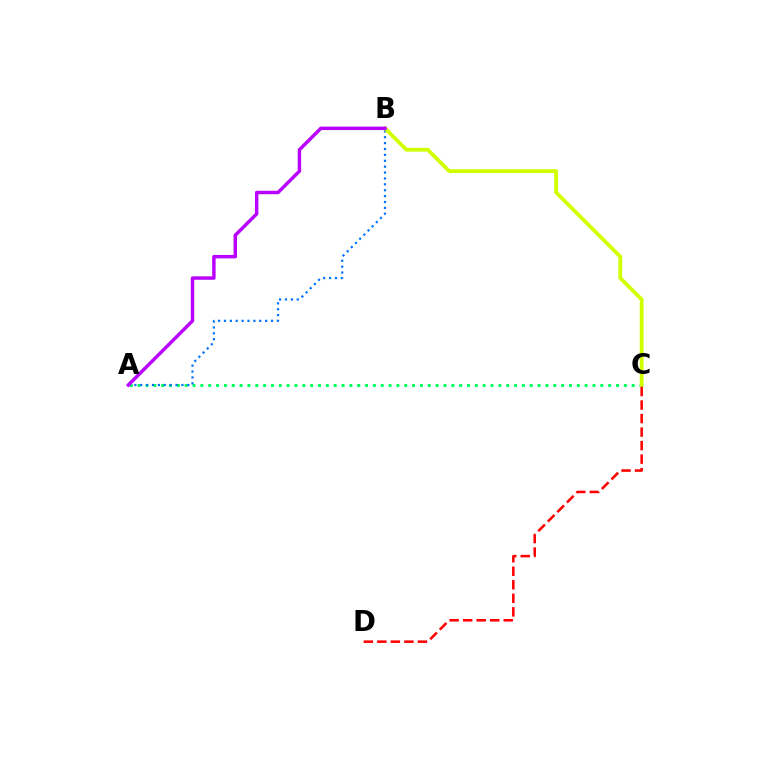{('A', 'C'): [{'color': '#00ff5c', 'line_style': 'dotted', 'thickness': 2.13}], ('A', 'B'): [{'color': '#0074ff', 'line_style': 'dotted', 'thickness': 1.6}, {'color': '#b900ff', 'line_style': 'solid', 'thickness': 2.48}], ('B', 'C'): [{'color': '#d1ff00', 'line_style': 'solid', 'thickness': 2.73}], ('C', 'D'): [{'color': '#ff0000', 'line_style': 'dashed', 'thickness': 1.84}]}